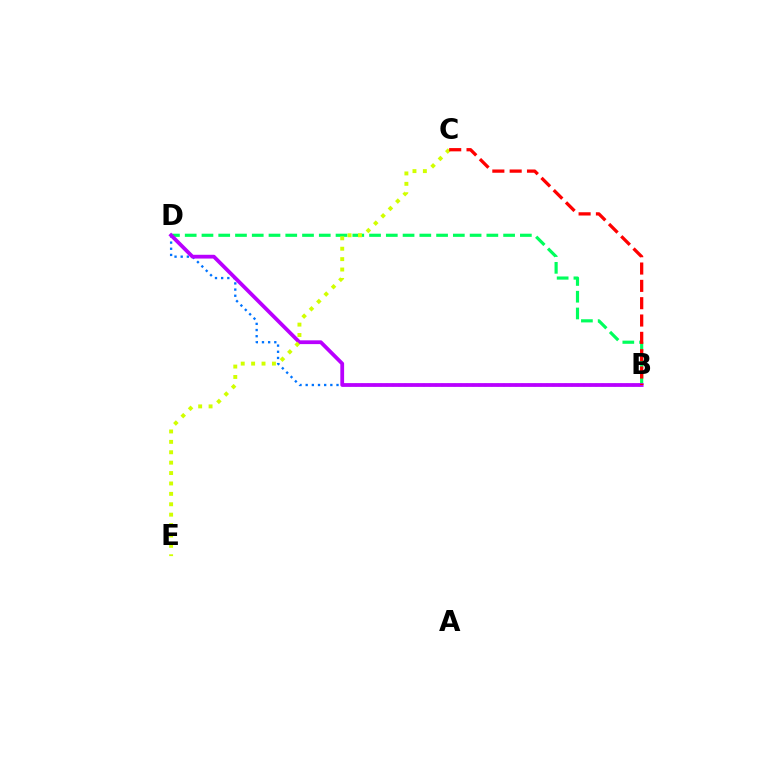{('B', 'D'): [{'color': '#0074ff', 'line_style': 'dotted', 'thickness': 1.67}, {'color': '#00ff5c', 'line_style': 'dashed', 'thickness': 2.28}, {'color': '#b900ff', 'line_style': 'solid', 'thickness': 2.72}], ('C', 'E'): [{'color': '#d1ff00', 'line_style': 'dotted', 'thickness': 2.83}], ('B', 'C'): [{'color': '#ff0000', 'line_style': 'dashed', 'thickness': 2.35}]}